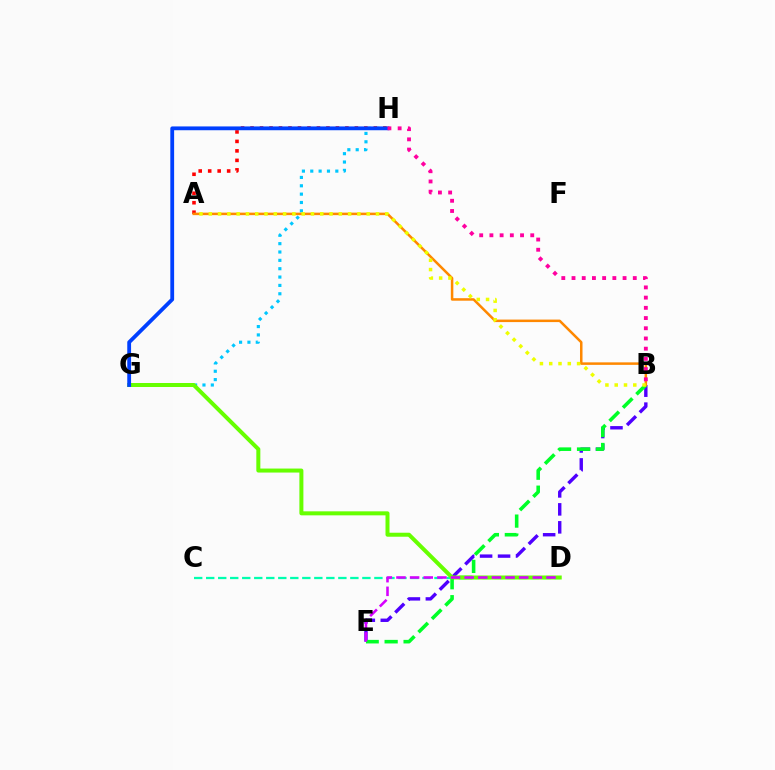{('B', 'E'): [{'color': '#4f00ff', 'line_style': 'dashed', 'thickness': 2.44}, {'color': '#00ff27', 'line_style': 'dashed', 'thickness': 2.57}], ('G', 'H'): [{'color': '#00c7ff', 'line_style': 'dotted', 'thickness': 2.27}, {'color': '#003fff', 'line_style': 'solid', 'thickness': 2.74}], ('A', 'H'): [{'color': '#ff0000', 'line_style': 'dotted', 'thickness': 2.58}], ('A', 'B'): [{'color': '#ff8800', 'line_style': 'solid', 'thickness': 1.81}, {'color': '#eeff00', 'line_style': 'dotted', 'thickness': 2.52}], ('C', 'D'): [{'color': '#00ffaf', 'line_style': 'dashed', 'thickness': 1.63}], ('D', 'G'): [{'color': '#66ff00', 'line_style': 'solid', 'thickness': 2.88}], ('D', 'E'): [{'color': '#d600ff', 'line_style': 'dashed', 'thickness': 1.85}], ('B', 'H'): [{'color': '#ff00a0', 'line_style': 'dotted', 'thickness': 2.77}]}